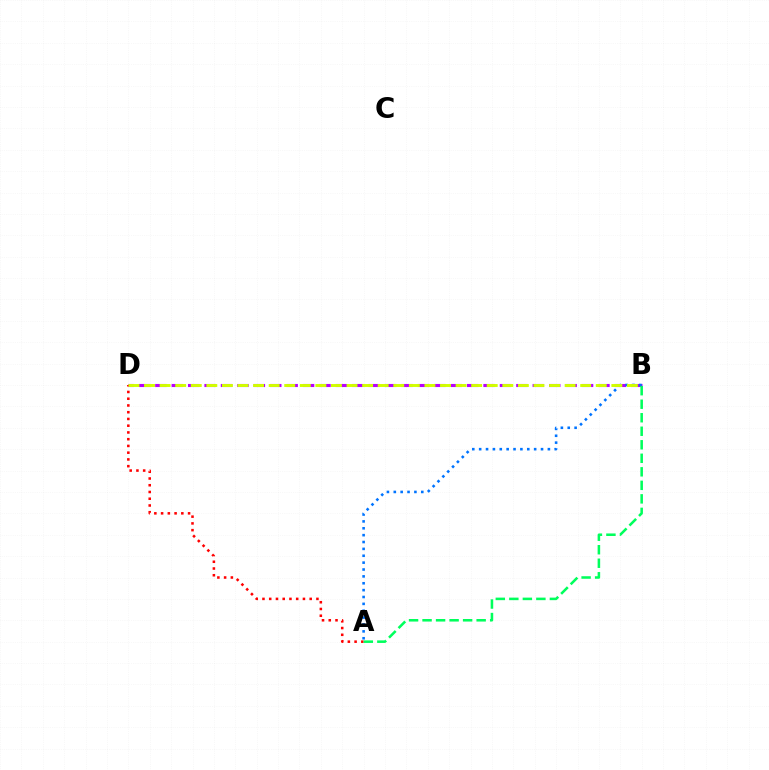{('B', 'D'): [{'color': '#b900ff', 'line_style': 'dashed', 'thickness': 2.23}, {'color': '#d1ff00', 'line_style': 'dashed', 'thickness': 2.12}], ('A', 'D'): [{'color': '#ff0000', 'line_style': 'dotted', 'thickness': 1.83}], ('A', 'B'): [{'color': '#0074ff', 'line_style': 'dotted', 'thickness': 1.87}, {'color': '#00ff5c', 'line_style': 'dashed', 'thickness': 1.84}]}